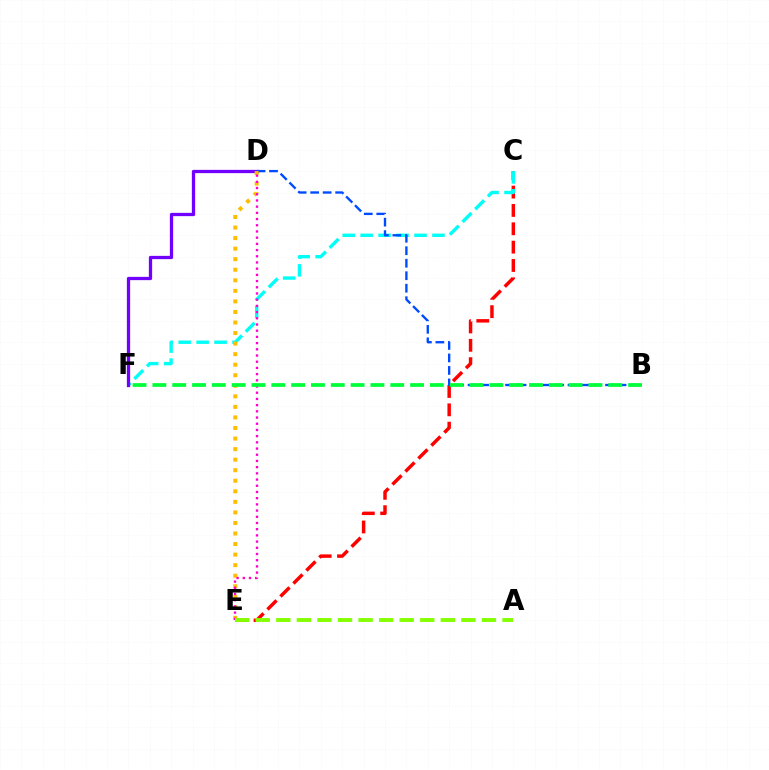{('C', 'E'): [{'color': '#ff0000', 'line_style': 'dashed', 'thickness': 2.49}], ('C', 'F'): [{'color': '#00fff6', 'line_style': 'dashed', 'thickness': 2.44}], ('D', 'F'): [{'color': '#7200ff', 'line_style': 'solid', 'thickness': 2.36}], ('B', 'D'): [{'color': '#004bff', 'line_style': 'dashed', 'thickness': 1.7}], ('D', 'E'): [{'color': '#ffbd00', 'line_style': 'dotted', 'thickness': 2.87}, {'color': '#ff00cf', 'line_style': 'dotted', 'thickness': 1.69}], ('B', 'F'): [{'color': '#00ff39', 'line_style': 'dashed', 'thickness': 2.69}], ('A', 'E'): [{'color': '#84ff00', 'line_style': 'dashed', 'thickness': 2.79}]}